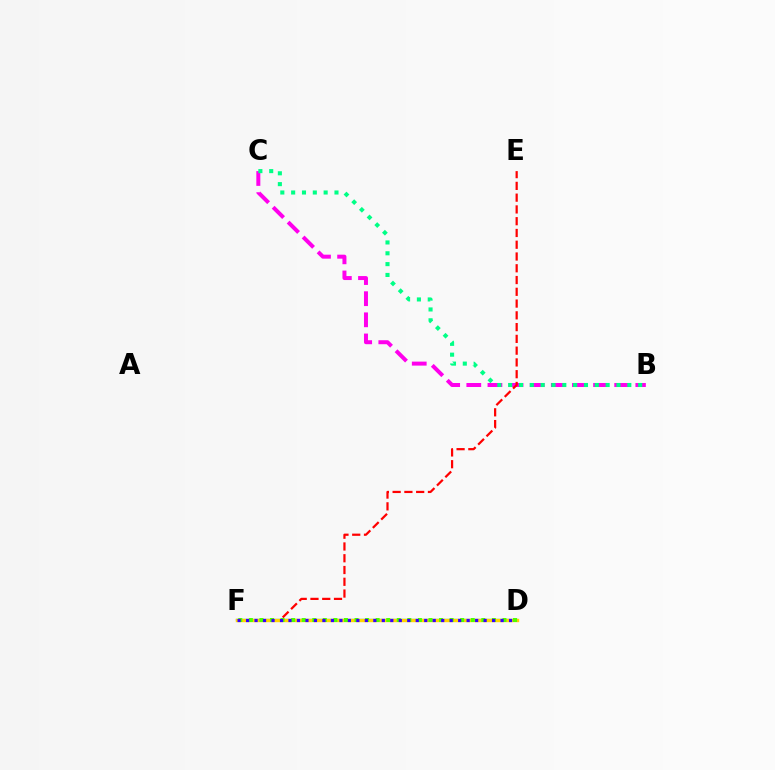{('B', 'C'): [{'color': '#ff00ed', 'line_style': 'dashed', 'thickness': 2.87}, {'color': '#00ff86', 'line_style': 'dotted', 'thickness': 2.94}], ('D', 'F'): [{'color': '#009eff', 'line_style': 'solid', 'thickness': 1.64}, {'color': '#ffd500', 'line_style': 'solid', 'thickness': 2.45}, {'color': '#4fff00', 'line_style': 'dotted', 'thickness': 2.87}, {'color': '#3700ff', 'line_style': 'dotted', 'thickness': 2.3}], ('E', 'F'): [{'color': '#ff0000', 'line_style': 'dashed', 'thickness': 1.6}]}